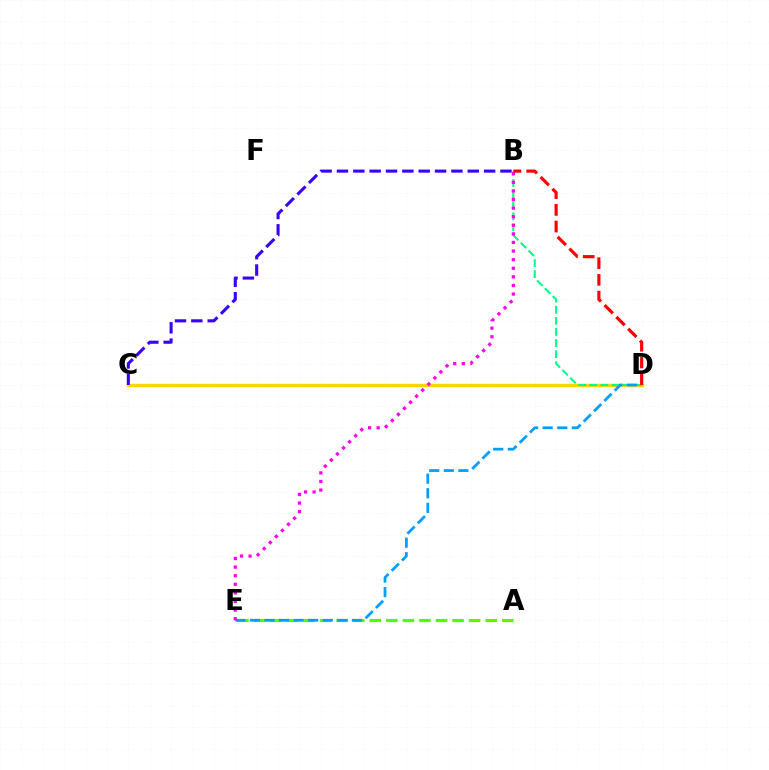{('C', 'D'): [{'color': '#ffd500', 'line_style': 'solid', 'thickness': 2.43}], ('B', 'D'): [{'color': '#00ff86', 'line_style': 'dashed', 'thickness': 1.51}, {'color': '#ff0000', 'line_style': 'dashed', 'thickness': 2.27}], ('A', 'E'): [{'color': '#4fff00', 'line_style': 'dashed', 'thickness': 2.25}], ('B', 'C'): [{'color': '#3700ff', 'line_style': 'dashed', 'thickness': 2.22}], ('D', 'E'): [{'color': '#009eff', 'line_style': 'dashed', 'thickness': 1.98}], ('B', 'E'): [{'color': '#ff00ed', 'line_style': 'dotted', 'thickness': 2.34}]}